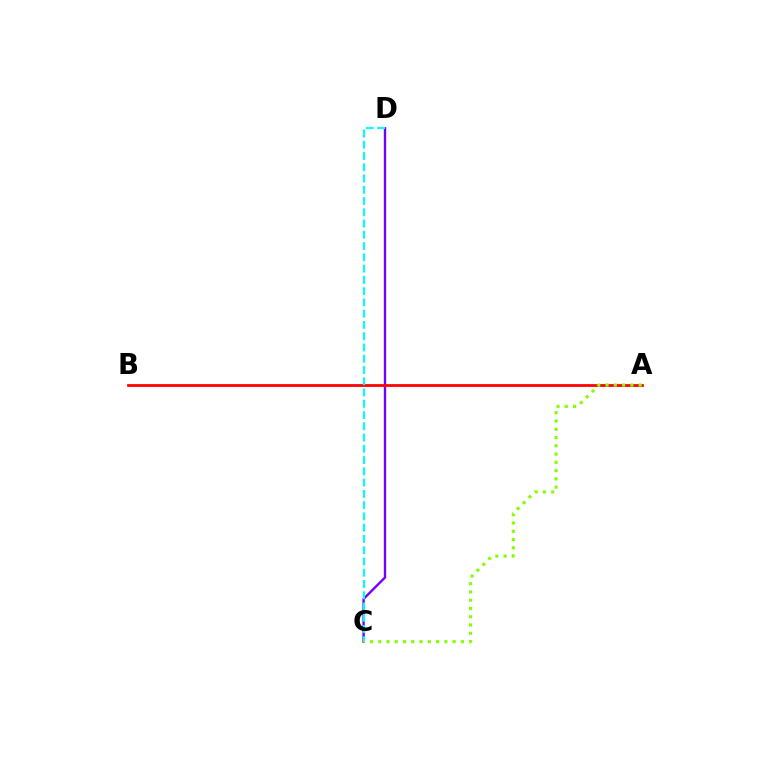{('C', 'D'): [{'color': '#7200ff', 'line_style': 'solid', 'thickness': 1.71}, {'color': '#00fff6', 'line_style': 'dashed', 'thickness': 1.53}], ('A', 'B'): [{'color': '#ff0000', 'line_style': 'solid', 'thickness': 1.99}], ('A', 'C'): [{'color': '#84ff00', 'line_style': 'dotted', 'thickness': 2.25}]}